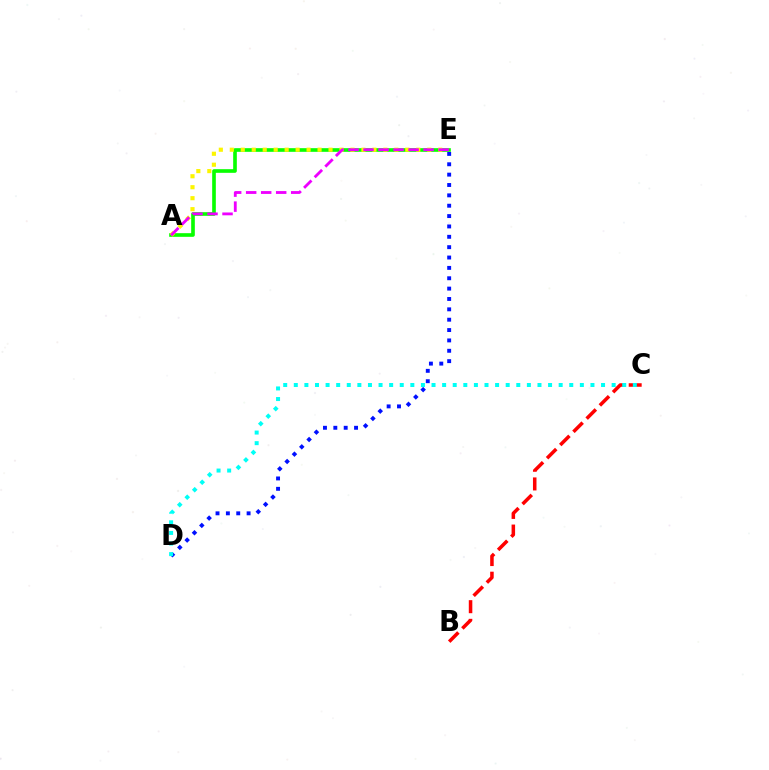{('A', 'E'): [{'color': '#08ff00', 'line_style': 'solid', 'thickness': 2.63}, {'color': '#fcf500', 'line_style': 'dotted', 'thickness': 2.98}, {'color': '#ee00ff', 'line_style': 'dashed', 'thickness': 2.04}], ('B', 'C'): [{'color': '#ff0000', 'line_style': 'dashed', 'thickness': 2.54}], ('D', 'E'): [{'color': '#0010ff', 'line_style': 'dotted', 'thickness': 2.82}], ('C', 'D'): [{'color': '#00fff6', 'line_style': 'dotted', 'thickness': 2.88}]}